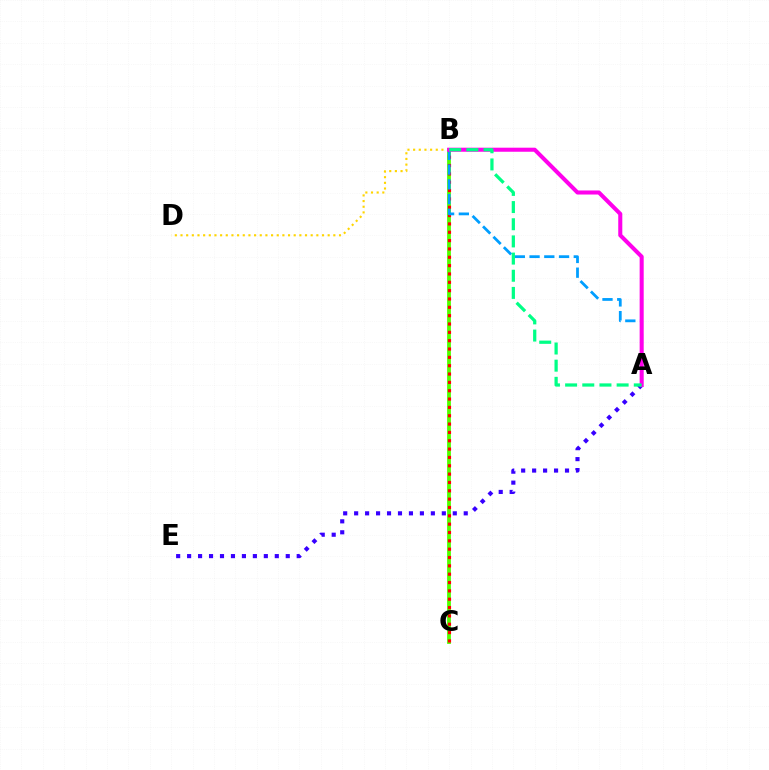{('A', 'E'): [{'color': '#3700ff', 'line_style': 'dotted', 'thickness': 2.98}], ('B', 'C'): [{'color': '#4fff00', 'line_style': 'solid', 'thickness': 2.73}, {'color': '#ff0000', 'line_style': 'dotted', 'thickness': 2.27}], ('B', 'D'): [{'color': '#ffd500', 'line_style': 'dotted', 'thickness': 1.54}], ('A', 'B'): [{'color': '#009eff', 'line_style': 'dashed', 'thickness': 2.0}, {'color': '#ff00ed', 'line_style': 'solid', 'thickness': 2.92}, {'color': '#00ff86', 'line_style': 'dashed', 'thickness': 2.33}]}